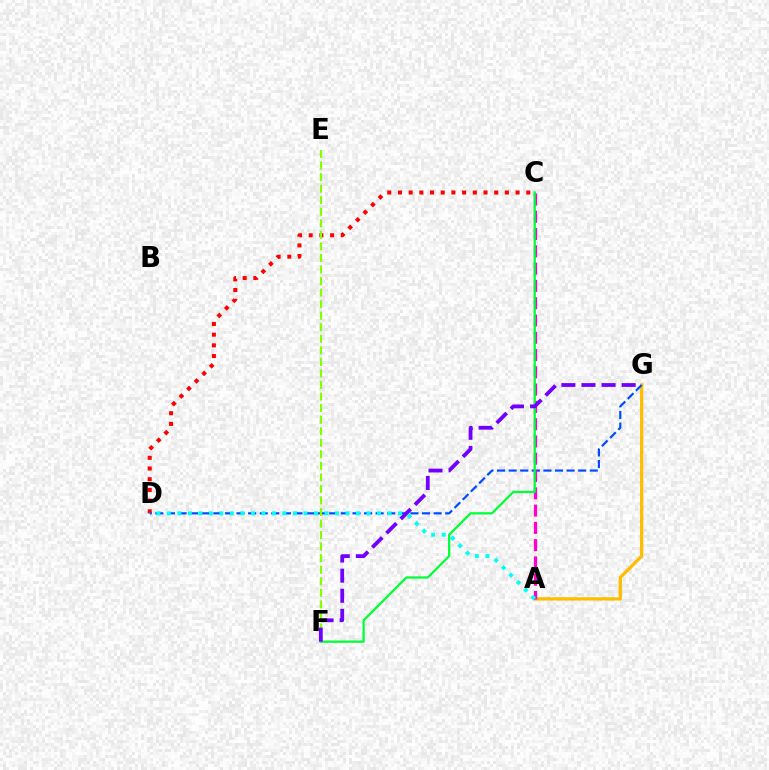{('C', 'D'): [{'color': '#ff0000', 'line_style': 'dotted', 'thickness': 2.91}], ('A', 'G'): [{'color': '#ffbd00', 'line_style': 'solid', 'thickness': 2.37}], ('D', 'G'): [{'color': '#004bff', 'line_style': 'dashed', 'thickness': 1.57}], ('A', 'C'): [{'color': '#ff00cf', 'line_style': 'dashed', 'thickness': 2.35}], ('E', 'F'): [{'color': '#84ff00', 'line_style': 'dashed', 'thickness': 1.57}], ('C', 'F'): [{'color': '#00ff39', 'line_style': 'solid', 'thickness': 1.63}], ('F', 'G'): [{'color': '#7200ff', 'line_style': 'dashed', 'thickness': 2.73}], ('A', 'D'): [{'color': '#00fff6', 'line_style': 'dotted', 'thickness': 2.86}]}